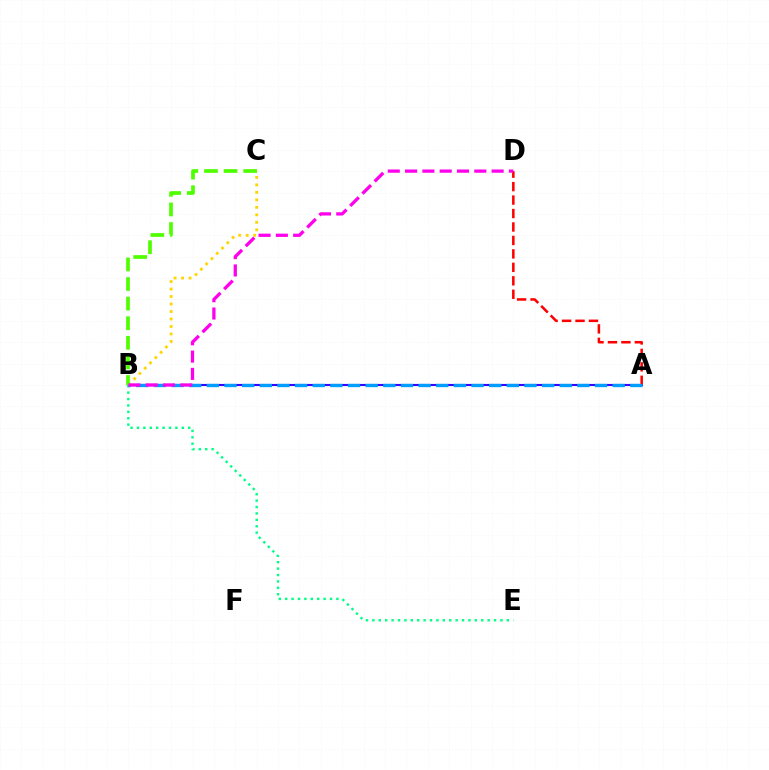{('A', 'B'): [{'color': '#3700ff', 'line_style': 'solid', 'thickness': 1.52}, {'color': '#009eff', 'line_style': 'dashed', 'thickness': 2.4}], ('B', 'E'): [{'color': '#00ff86', 'line_style': 'dotted', 'thickness': 1.74}], ('B', 'C'): [{'color': '#ffd500', 'line_style': 'dotted', 'thickness': 2.03}, {'color': '#4fff00', 'line_style': 'dashed', 'thickness': 2.66}], ('A', 'D'): [{'color': '#ff0000', 'line_style': 'dashed', 'thickness': 1.83}], ('B', 'D'): [{'color': '#ff00ed', 'line_style': 'dashed', 'thickness': 2.35}]}